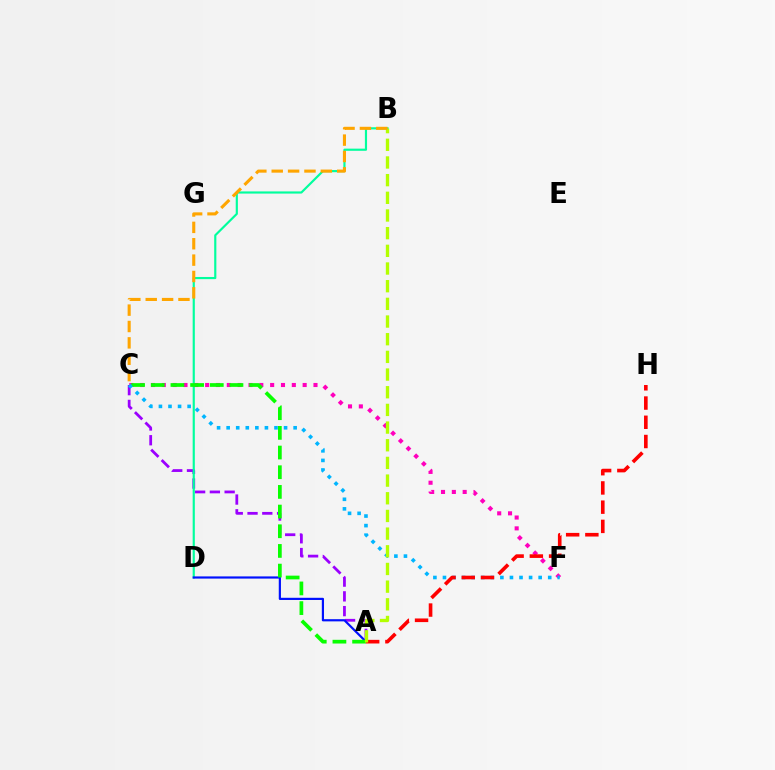{('A', 'C'): [{'color': '#9b00ff', 'line_style': 'dashed', 'thickness': 2.01}, {'color': '#08ff00', 'line_style': 'dashed', 'thickness': 2.67}], ('B', 'D'): [{'color': '#00ff9d', 'line_style': 'solid', 'thickness': 1.56}], ('A', 'D'): [{'color': '#0010ff', 'line_style': 'solid', 'thickness': 1.58}], ('C', 'F'): [{'color': '#ff00bd', 'line_style': 'dotted', 'thickness': 2.94}, {'color': '#00b5ff', 'line_style': 'dotted', 'thickness': 2.6}], ('A', 'H'): [{'color': '#ff0000', 'line_style': 'dashed', 'thickness': 2.61}], ('A', 'B'): [{'color': '#b3ff00', 'line_style': 'dashed', 'thickness': 2.4}], ('B', 'C'): [{'color': '#ffa500', 'line_style': 'dashed', 'thickness': 2.22}]}